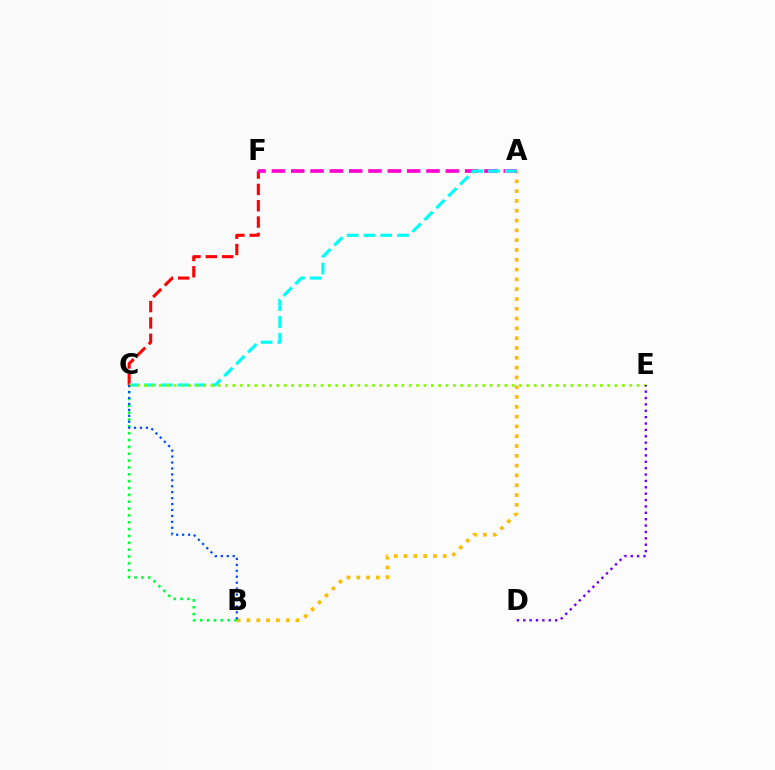{('C', 'F'): [{'color': '#ff0000', 'line_style': 'dashed', 'thickness': 2.22}], ('A', 'B'): [{'color': '#ffbd00', 'line_style': 'dotted', 'thickness': 2.66}], ('B', 'C'): [{'color': '#00ff39', 'line_style': 'dotted', 'thickness': 1.86}, {'color': '#004bff', 'line_style': 'dotted', 'thickness': 1.61}], ('A', 'F'): [{'color': '#ff00cf', 'line_style': 'dashed', 'thickness': 2.62}], ('A', 'C'): [{'color': '#00fff6', 'line_style': 'dashed', 'thickness': 2.28}], ('C', 'E'): [{'color': '#84ff00', 'line_style': 'dotted', 'thickness': 2.0}], ('D', 'E'): [{'color': '#7200ff', 'line_style': 'dotted', 'thickness': 1.73}]}